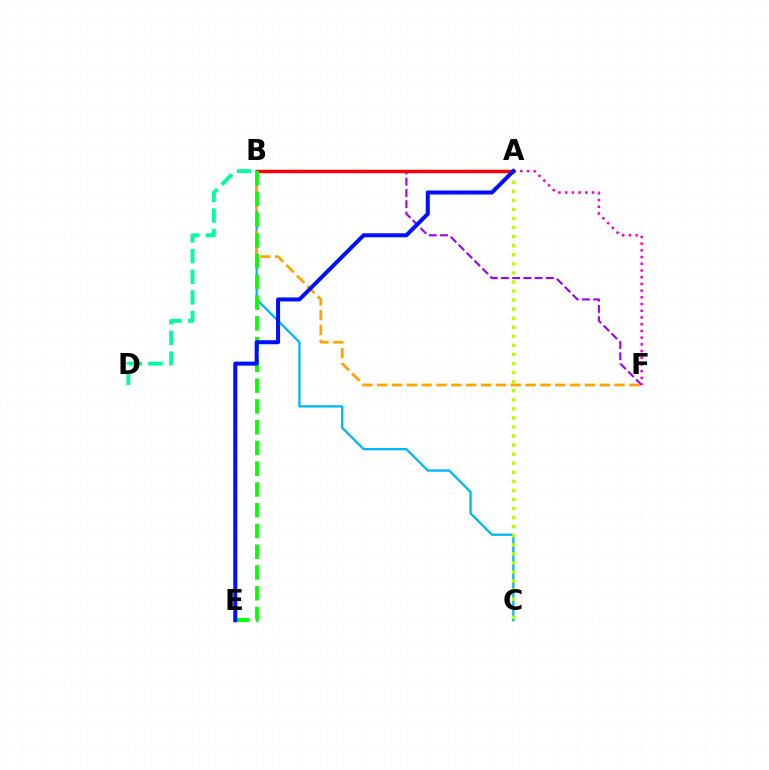{('B', 'D'): [{'color': '#00ff9d', 'line_style': 'dashed', 'thickness': 2.81}], ('B', 'F'): [{'color': '#9b00ff', 'line_style': 'dashed', 'thickness': 1.53}, {'color': '#ffa500', 'line_style': 'dashed', 'thickness': 2.02}], ('B', 'C'): [{'color': '#00b5ff', 'line_style': 'solid', 'thickness': 1.64}], ('A', 'F'): [{'color': '#ff00bd', 'line_style': 'dotted', 'thickness': 1.82}], ('A', 'C'): [{'color': '#b3ff00', 'line_style': 'dotted', 'thickness': 2.46}], ('A', 'B'): [{'color': '#ff0000', 'line_style': 'solid', 'thickness': 2.47}], ('B', 'E'): [{'color': '#08ff00', 'line_style': 'dashed', 'thickness': 2.82}], ('A', 'E'): [{'color': '#0010ff', 'line_style': 'solid', 'thickness': 2.9}]}